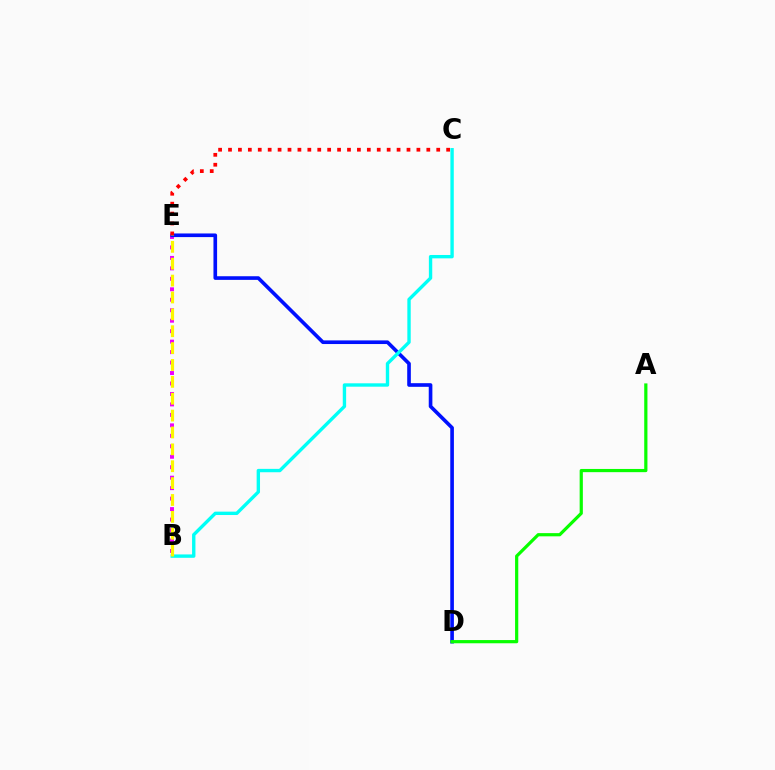{('B', 'E'): [{'color': '#ee00ff', 'line_style': 'dotted', 'thickness': 2.84}, {'color': '#fcf500', 'line_style': 'dashed', 'thickness': 2.29}], ('D', 'E'): [{'color': '#0010ff', 'line_style': 'solid', 'thickness': 2.62}], ('C', 'E'): [{'color': '#ff0000', 'line_style': 'dotted', 'thickness': 2.69}], ('B', 'C'): [{'color': '#00fff6', 'line_style': 'solid', 'thickness': 2.43}], ('A', 'D'): [{'color': '#08ff00', 'line_style': 'solid', 'thickness': 2.31}]}